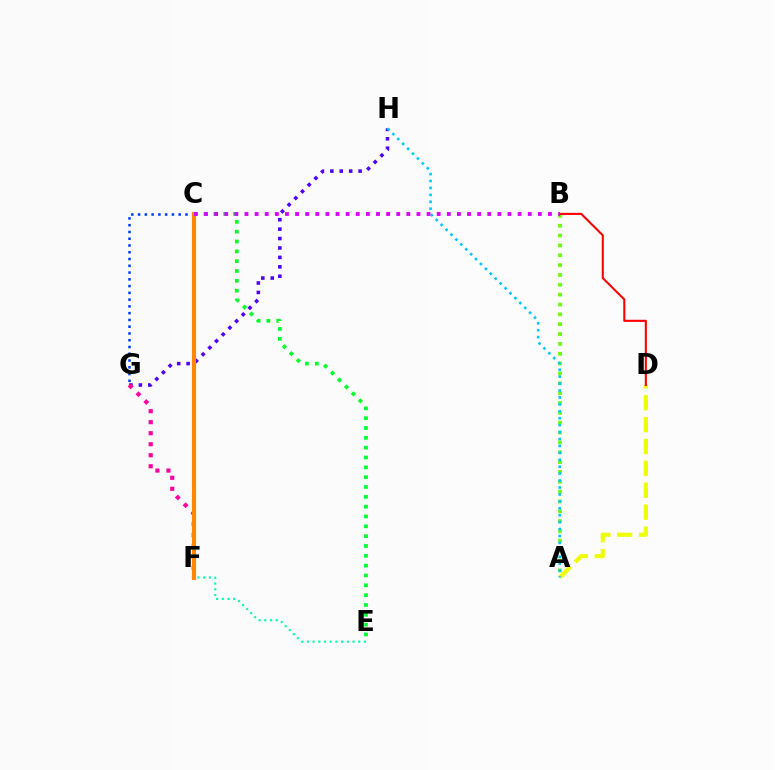{('A', 'D'): [{'color': '#eeff00', 'line_style': 'dashed', 'thickness': 2.97}], ('A', 'B'): [{'color': '#66ff00', 'line_style': 'dotted', 'thickness': 2.68}], ('G', 'H'): [{'color': '#4f00ff', 'line_style': 'dotted', 'thickness': 2.56}], ('E', 'F'): [{'color': '#00ffaf', 'line_style': 'dotted', 'thickness': 1.55}], ('F', 'G'): [{'color': '#ff00a0', 'line_style': 'dotted', 'thickness': 2.99}], ('C', 'G'): [{'color': '#003fff', 'line_style': 'dotted', 'thickness': 1.84}], ('C', 'F'): [{'color': '#ff8800', 'line_style': 'solid', 'thickness': 2.99}], ('A', 'H'): [{'color': '#00c7ff', 'line_style': 'dotted', 'thickness': 1.88}], ('B', 'D'): [{'color': '#ff0000', 'line_style': 'solid', 'thickness': 1.51}], ('C', 'E'): [{'color': '#00ff27', 'line_style': 'dotted', 'thickness': 2.67}], ('B', 'C'): [{'color': '#d600ff', 'line_style': 'dotted', 'thickness': 2.75}]}